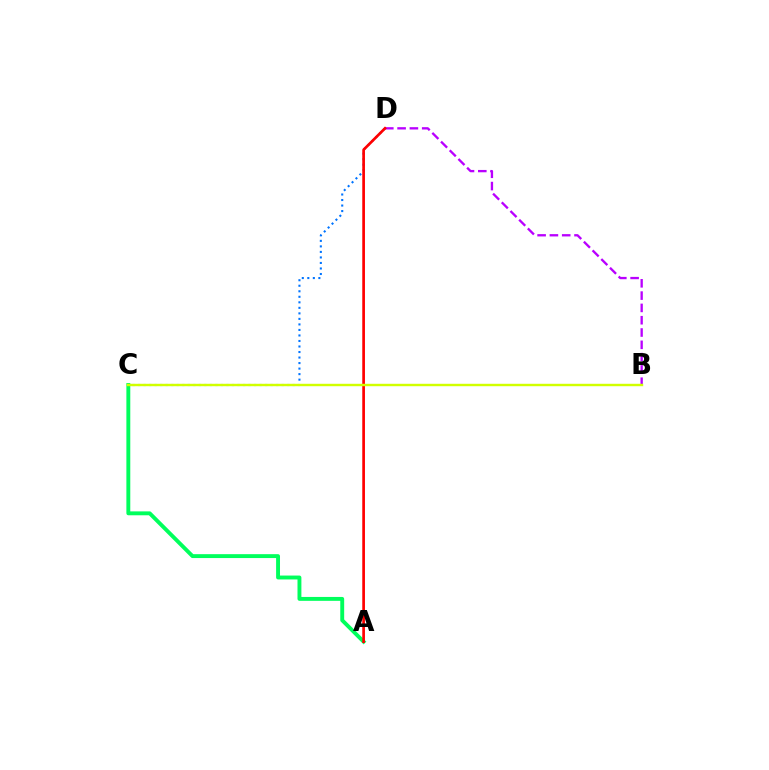{('A', 'C'): [{'color': '#00ff5c', 'line_style': 'solid', 'thickness': 2.81}], ('C', 'D'): [{'color': '#0074ff', 'line_style': 'dotted', 'thickness': 1.5}], ('B', 'D'): [{'color': '#b900ff', 'line_style': 'dashed', 'thickness': 1.67}], ('A', 'D'): [{'color': '#ff0000', 'line_style': 'solid', 'thickness': 1.94}], ('B', 'C'): [{'color': '#d1ff00', 'line_style': 'solid', 'thickness': 1.74}]}